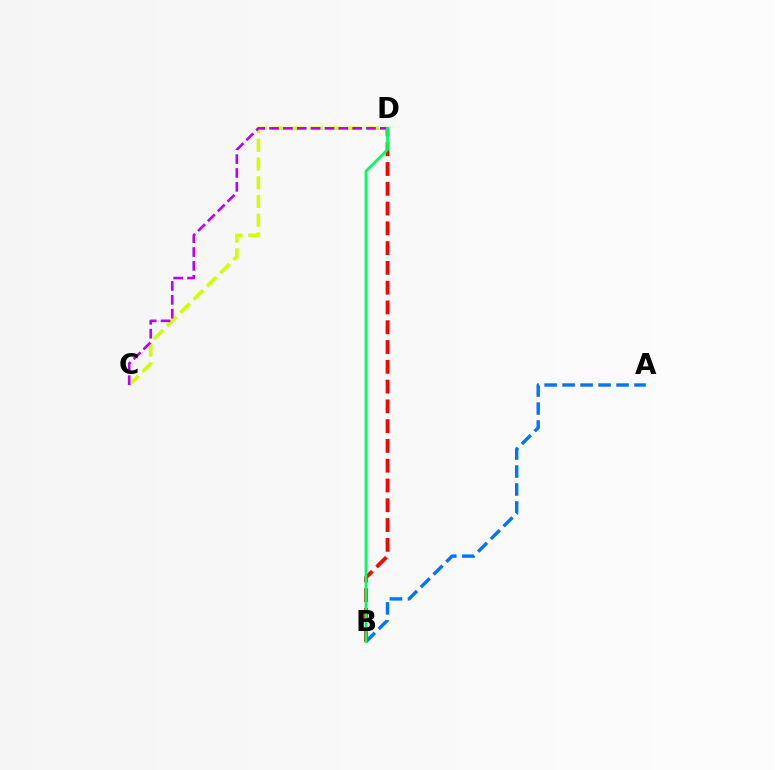{('A', 'B'): [{'color': '#0074ff', 'line_style': 'dashed', 'thickness': 2.44}], ('B', 'D'): [{'color': '#ff0000', 'line_style': 'dashed', 'thickness': 2.69}, {'color': '#00ff5c', 'line_style': 'solid', 'thickness': 1.98}], ('C', 'D'): [{'color': '#d1ff00', 'line_style': 'dashed', 'thickness': 2.54}, {'color': '#b900ff', 'line_style': 'dashed', 'thickness': 1.88}]}